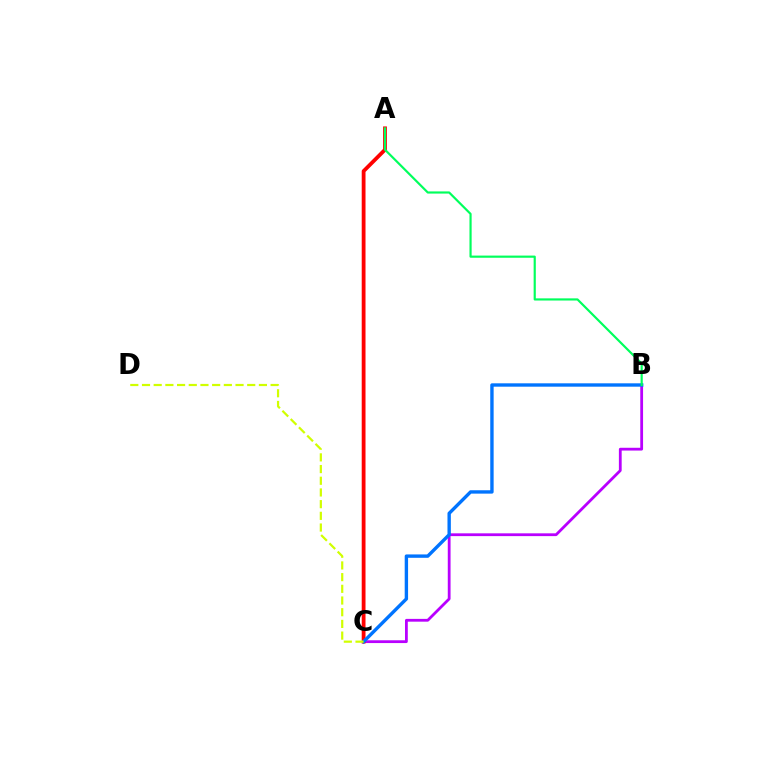{('B', 'C'): [{'color': '#b900ff', 'line_style': 'solid', 'thickness': 2.01}, {'color': '#0074ff', 'line_style': 'solid', 'thickness': 2.43}], ('A', 'C'): [{'color': '#ff0000', 'line_style': 'solid', 'thickness': 2.74}], ('A', 'B'): [{'color': '#00ff5c', 'line_style': 'solid', 'thickness': 1.56}], ('C', 'D'): [{'color': '#d1ff00', 'line_style': 'dashed', 'thickness': 1.59}]}